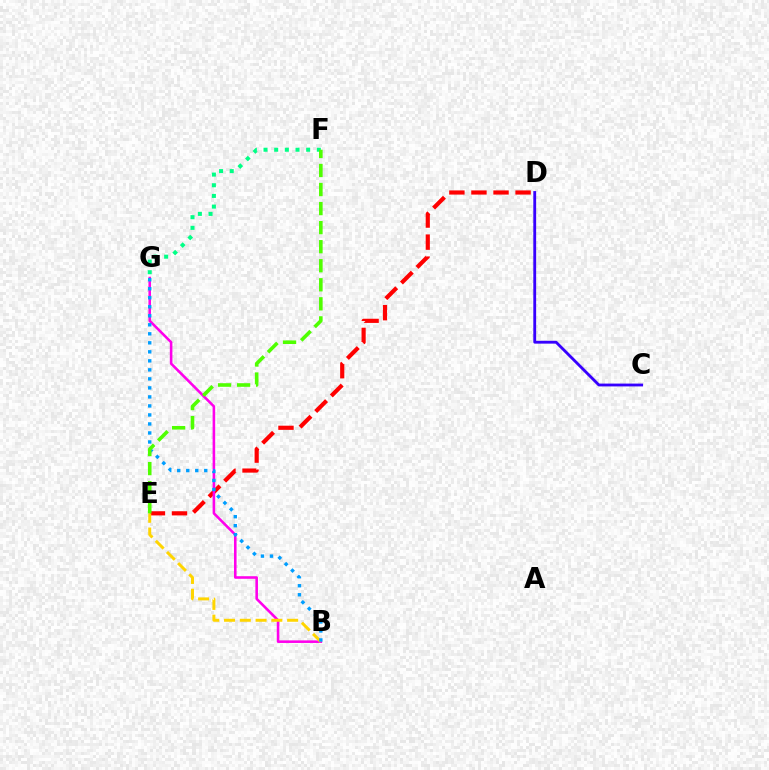{('D', 'E'): [{'color': '#ff0000', 'line_style': 'dashed', 'thickness': 3.0}], ('B', 'G'): [{'color': '#ff00ed', 'line_style': 'solid', 'thickness': 1.86}, {'color': '#009eff', 'line_style': 'dotted', 'thickness': 2.45}], ('F', 'G'): [{'color': '#00ff86', 'line_style': 'dotted', 'thickness': 2.9}], ('B', 'E'): [{'color': '#ffd500', 'line_style': 'dashed', 'thickness': 2.14}], ('C', 'D'): [{'color': '#3700ff', 'line_style': 'solid', 'thickness': 2.04}], ('E', 'F'): [{'color': '#4fff00', 'line_style': 'dashed', 'thickness': 2.59}]}